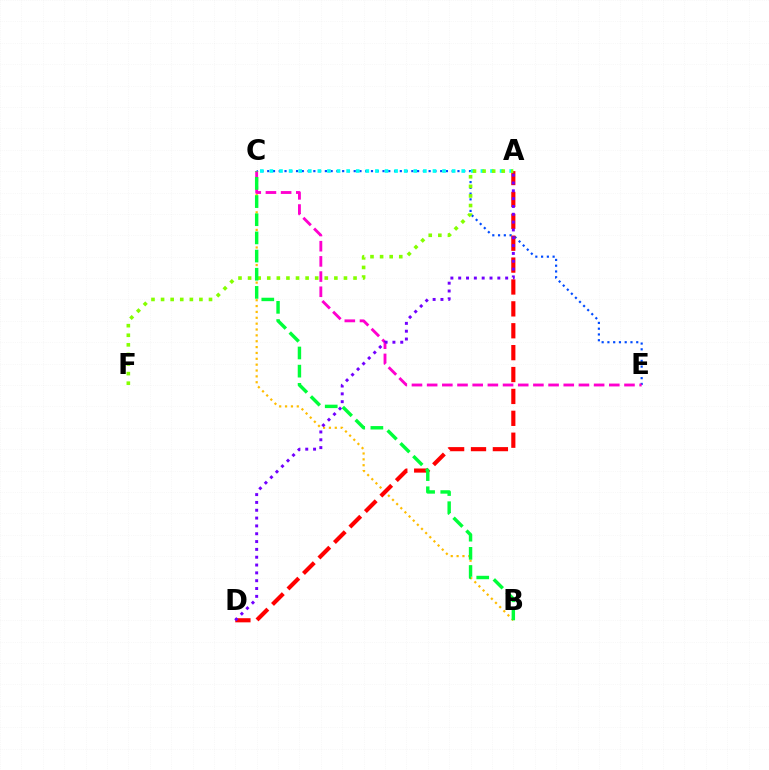{('B', 'C'): [{'color': '#ffbd00', 'line_style': 'dotted', 'thickness': 1.59}, {'color': '#00ff39', 'line_style': 'dashed', 'thickness': 2.47}], ('C', 'E'): [{'color': '#004bff', 'line_style': 'dotted', 'thickness': 1.57}, {'color': '#ff00cf', 'line_style': 'dashed', 'thickness': 2.06}], ('A', 'D'): [{'color': '#ff0000', 'line_style': 'dashed', 'thickness': 2.97}, {'color': '#7200ff', 'line_style': 'dotted', 'thickness': 2.13}], ('A', 'C'): [{'color': '#00fff6', 'line_style': 'dotted', 'thickness': 2.61}], ('A', 'F'): [{'color': '#84ff00', 'line_style': 'dotted', 'thickness': 2.6}]}